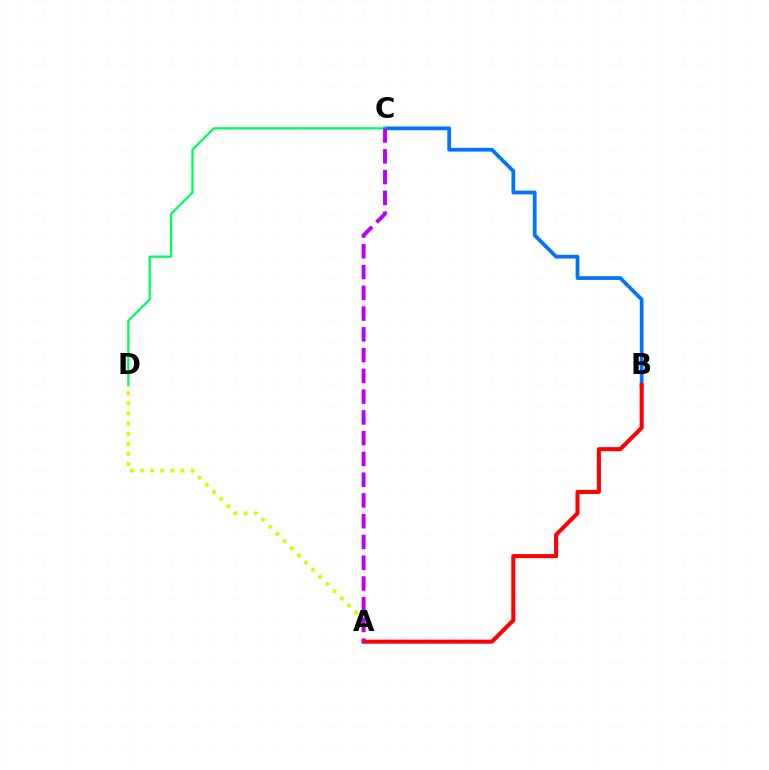{('B', 'C'): [{'color': '#0074ff', 'line_style': 'solid', 'thickness': 2.7}], ('C', 'D'): [{'color': '#00ff5c', 'line_style': 'solid', 'thickness': 1.64}], ('A', 'D'): [{'color': '#d1ff00', 'line_style': 'dotted', 'thickness': 2.75}], ('A', 'B'): [{'color': '#ff0000', 'line_style': 'solid', 'thickness': 2.93}], ('A', 'C'): [{'color': '#b900ff', 'line_style': 'dashed', 'thickness': 2.82}]}